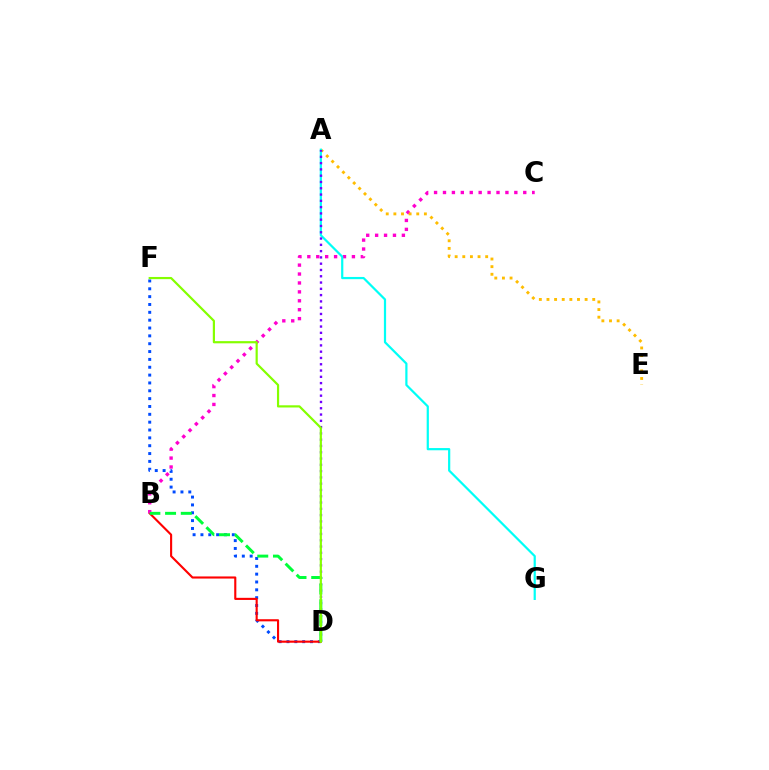{('D', 'F'): [{'color': '#004bff', 'line_style': 'dotted', 'thickness': 2.13}, {'color': '#84ff00', 'line_style': 'solid', 'thickness': 1.58}], ('B', 'D'): [{'color': '#ff0000', 'line_style': 'solid', 'thickness': 1.53}, {'color': '#00ff39', 'line_style': 'dashed', 'thickness': 2.13}], ('B', 'C'): [{'color': '#ff00cf', 'line_style': 'dotted', 'thickness': 2.42}], ('A', 'E'): [{'color': '#ffbd00', 'line_style': 'dotted', 'thickness': 2.07}], ('A', 'G'): [{'color': '#00fff6', 'line_style': 'solid', 'thickness': 1.59}], ('A', 'D'): [{'color': '#7200ff', 'line_style': 'dotted', 'thickness': 1.71}]}